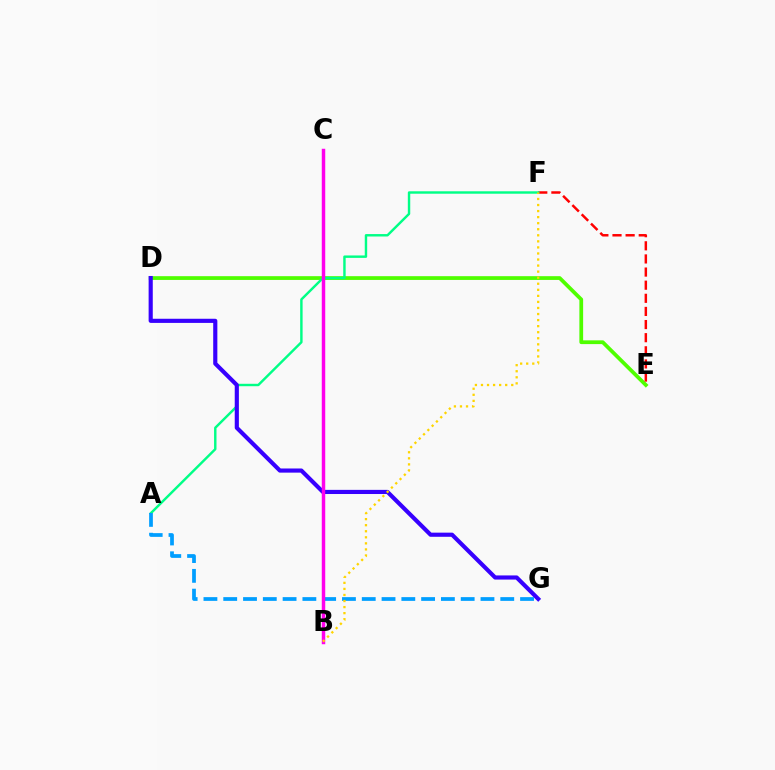{('D', 'E'): [{'color': '#4fff00', 'line_style': 'solid', 'thickness': 2.71}], ('E', 'F'): [{'color': '#ff0000', 'line_style': 'dashed', 'thickness': 1.78}], ('A', 'F'): [{'color': '#00ff86', 'line_style': 'solid', 'thickness': 1.75}], ('D', 'G'): [{'color': '#3700ff', 'line_style': 'solid', 'thickness': 2.98}], ('A', 'G'): [{'color': '#009eff', 'line_style': 'dashed', 'thickness': 2.69}], ('B', 'C'): [{'color': '#ff00ed', 'line_style': 'solid', 'thickness': 2.49}], ('B', 'F'): [{'color': '#ffd500', 'line_style': 'dotted', 'thickness': 1.65}]}